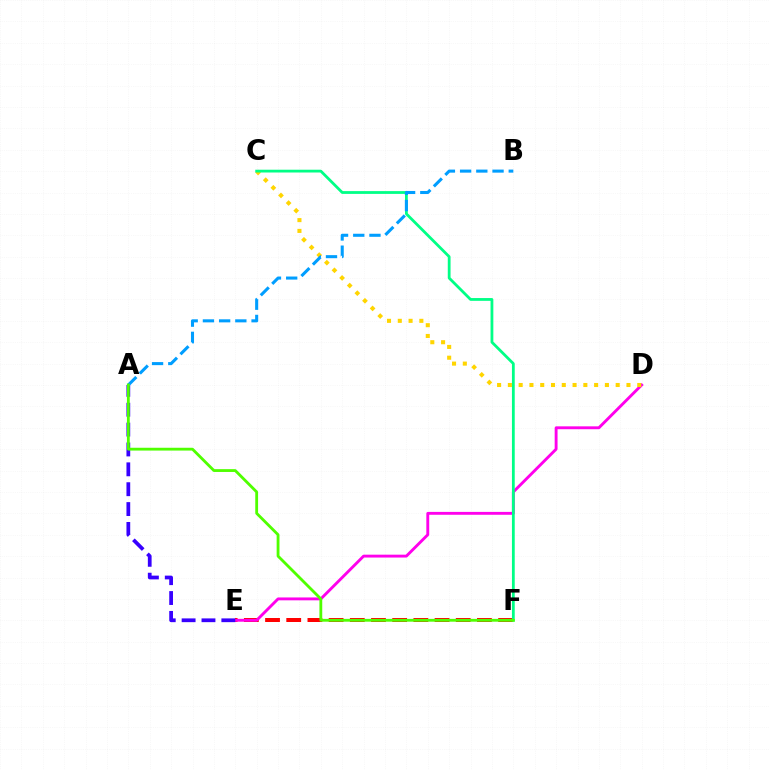{('E', 'F'): [{'color': '#ff0000', 'line_style': 'dashed', 'thickness': 2.88}], ('D', 'E'): [{'color': '#ff00ed', 'line_style': 'solid', 'thickness': 2.07}], ('C', 'D'): [{'color': '#ffd500', 'line_style': 'dotted', 'thickness': 2.93}], ('C', 'F'): [{'color': '#00ff86', 'line_style': 'solid', 'thickness': 2.01}], ('A', 'E'): [{'color': '#3700ff', 'line_style': 'dashed', 'thickness': 2.7}], ('A', 'B'): [{'color': '#009eff', 'line_style': 'dashed', 'thickness': 2.2}], ('A', 'F'): [{'color': '#4fff00', 'line_style': 'solid', 'thickness': 2.03}]}